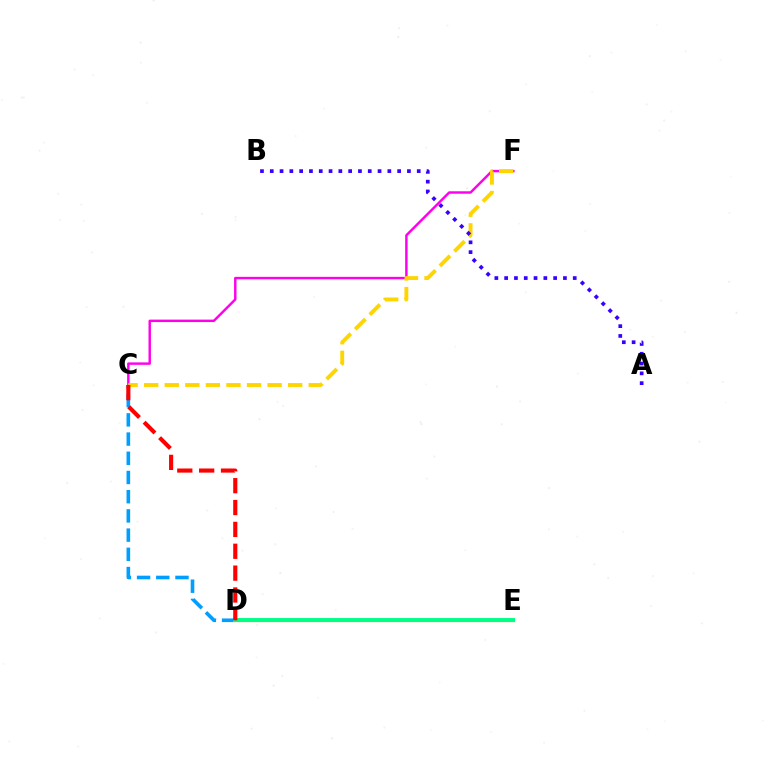{('C', 'F'): [{'color': '#ff00ed', 'line_style': 'solid', 'thickness': 1.76}, {'color': '#ffd500', 'line_style': 'dashed', 'thickness': 2.79}], ('C', 'D'): [{'color': '#009eff', 'line_style': 'dashed', 'thickness': 2.61}, {'color': '#ff0000', 'line_style': 'dashed', 'thickness': 2.97}], ('D', 'E'): [{'color': '#4fff00', 'line_style': 'solid', 'thickness': 2.28}, {'color': '#00ff86', 'line_style': 'solid', 'thickness': 2.83}], ('A', 'B'): [{'color': '#3700ff', 'line_style': 'dotted', 'thickness': 2.66}]}